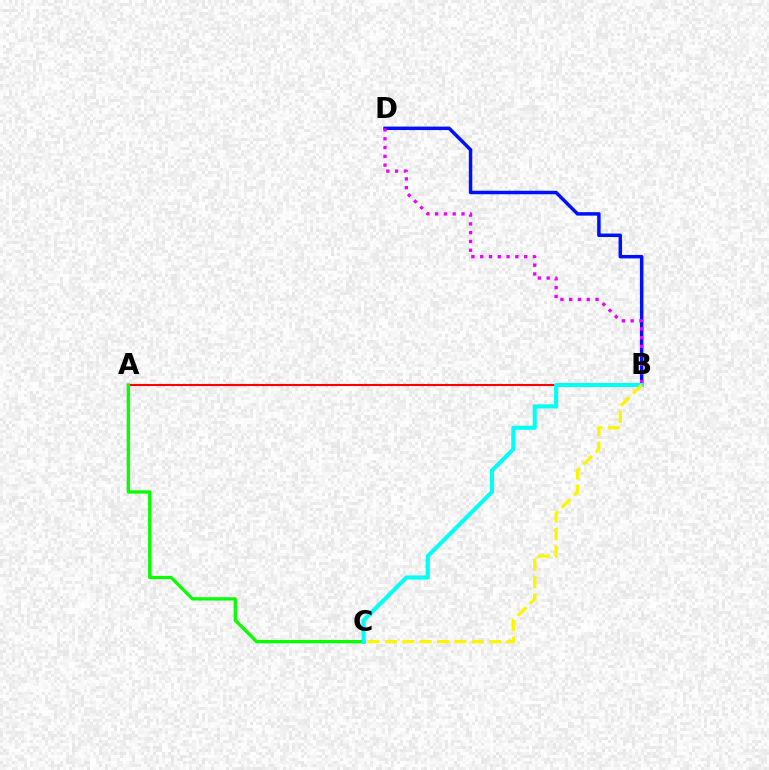{('B', 'D'): [{'color': '#0010ff', 'line_style': 'solid', 'thickness': 2.5}, {'color': '#ee00ff', 'line_style': 'dotted', 'thickness': 2.39}], ('A', 'B'): [{'color': '#ff0000', 'line_style': 'solid', 'thickness': 1.51}], ('A', 'C'): [{'color': '#08ff00', 'line_style': 'solid', 'thickness': 2.38}], ('B', 'C'): [{'color': '#00fff6', 'line_style': 'solid', 'thickness': 2.94}, {'color': '#fcf500', 'line_style': 'dashed', 'thickness': 2.36}]}